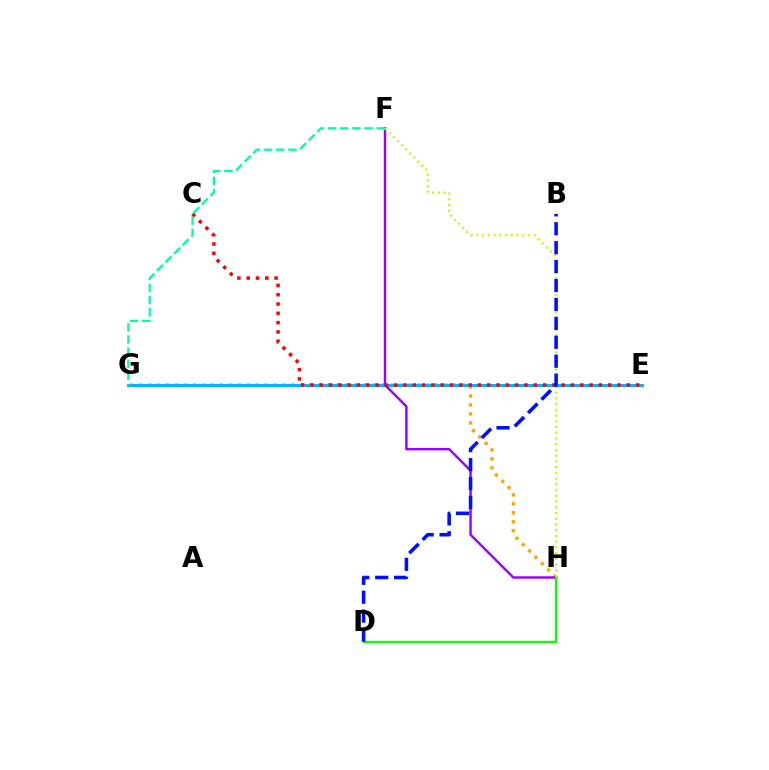{('E', 'G'): [{'color': '#ff00bd', 'line_style': 'solid', 'thickness': 1.9}, {'color': '#00b5ff', 'line_style': 'solid', 'thickness': 2.13}], ('G', 'H'): [{'color': '#ffa500', 'line_style': 'dotted', 'thickness': 2.44}], ('F', 'H'): [{'color': '#9b00ff', 'line_style': 'solid', 'thickness': 1.75}, {'color': '#b3ff00', 'line_style': 'dotted', 'thickness': 1.56}], ('D', 'H'): [{'color': '#08ff00', 'line_style': 'solid', 'thickness': 1.69}], ('C', 'E'): [{'color': '#ff0000', 'line_style': 'dotted', 'thickness': 2.53}], ('F', 'G'): [{'color': '#00ff9d', 'line_style': 'dashed', 'thickness': 1.65}], ('B', 'D'): [{'color': '#0010ff', 'line_style': 'dashed', 'thickness': 2.57}]}